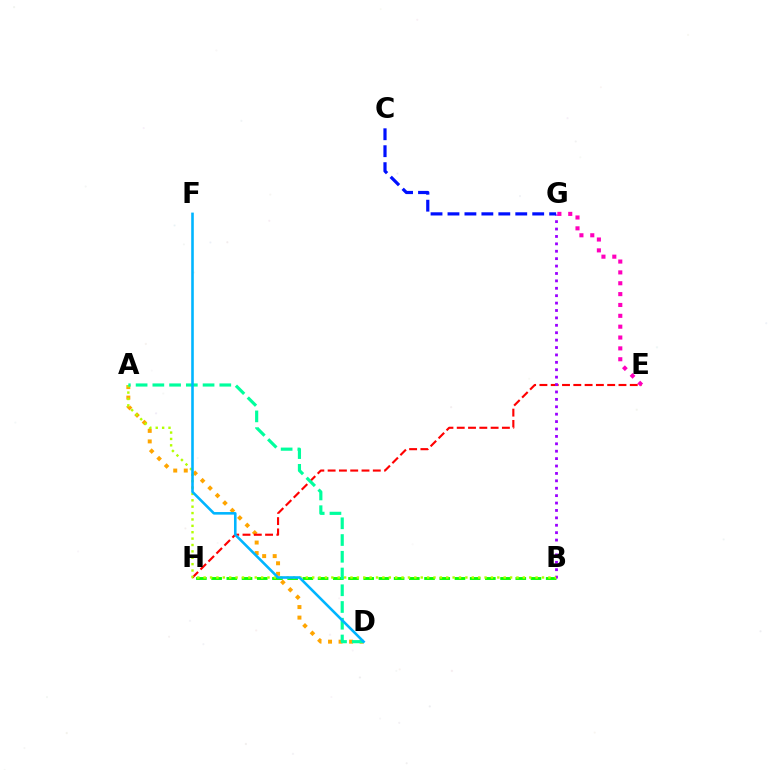{('B', 'H'): [{'color': '#08ff00', 'line_style': 'dashed', 'thickness': 2.07}], ('A', 'D'): [{'color': '#ffa500', 'line_style': 'dotted', 'thickness': 2.86}, {'color': '#00ff9d', 'line_style': 'dashed', 'thickness': 2.27}], ('E', 'H'): [{'color': '#ff0000', 'line_style': 'dashed', 'thickness': 1.53}], ('B', 'G'): [{'color': '#9b00ff', 'line_style': 'dotted', 'thickness': 2.01}], ('A', 'B'): [{'color': '#b3ff00', 'line_style': 'dotted', 'thickness': 1.73}], ('C', 'G'): [{'color': '#0010ff', 'line_style': 'dashed', 'thickness': 2.3}], ('E', 'G'): [{'color': '#ff00bd', 'line_style': 'dotted', 'thickness': 2.95}], ('D', 'F'): [{'color': '#00b5ff', 'line_style': 'solid', 'thickness': 1.87}]}